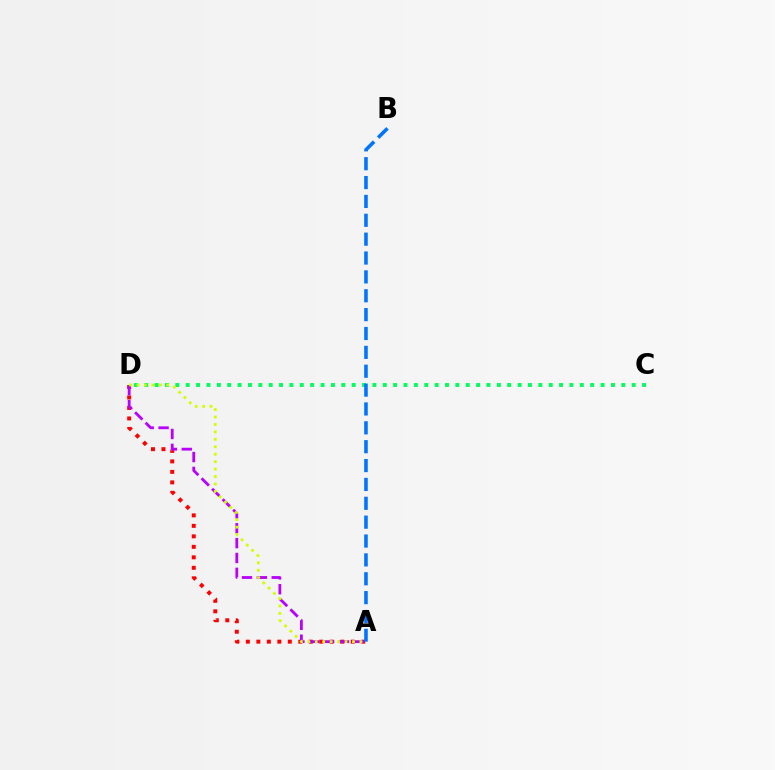{('A', 'D'): [{'color': '#ff0000', 'line_style': 'dotted', 'thickness': 2.85}, {'color': '#b900ff', 'line_style': 'dashed', 'thickness': 2.02}, {'color': '#d1ff00', 'line_style': 'dotted', 'thickness': 2.02}], ('C', 'D'): [{'color': '#00ff5c', 'line_style': 'dotted', 'thickness': 2.82}], ('A', 'B'): [{'color': '#0074ff', 'line_style': 'dashed', 'thickness': 2.56}]}